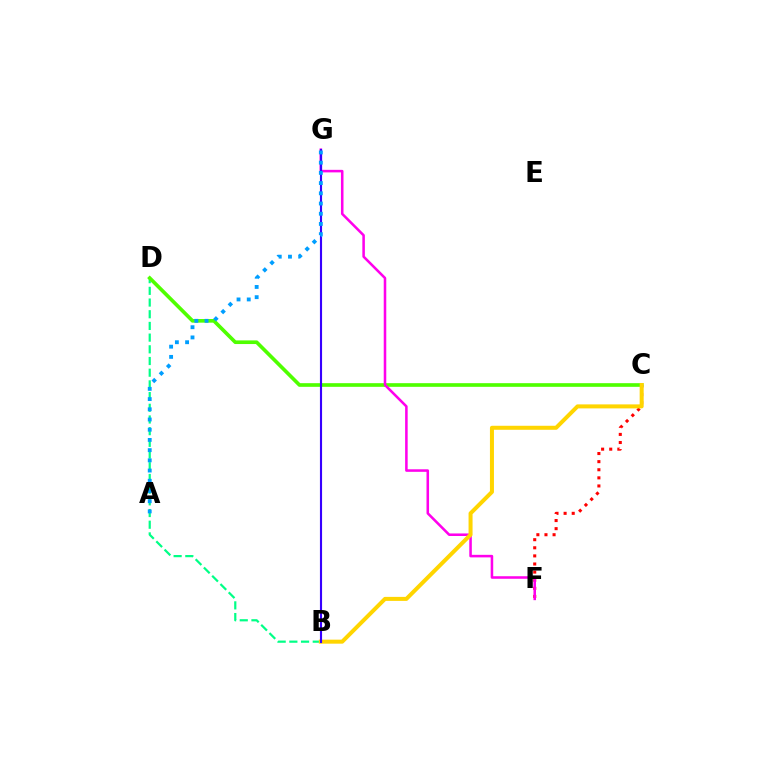{('B', 'D'): [{'color': '#00ff86', 'line_style': 'dashed', 'thickness': 1.59}], ('C', 'D'): [{'color': '#4fff00', 'line_style': 'solid', 'thickness': 2.63}], ('C', 'F'): [{'color': '#ff0000', 'line_style': 'dotted', 'thickness': 2.2}], ('F', 'G'): [{'color': '#ff00ed', 'line_style': 'solid', 'thickness': 1.83}], ('B', 'C'): [{'color': '#ffd500', 'line_style': 'solid', 'thickness': 2.89}], ('B', 'G'): [{'color': '#3700ff', 'line_style': 'solid', 'thickness': 1.53}], ('A', 'G'): [{'color': '#009eff', 'line_style': 'dotted', 'thickness': 2.77}]}